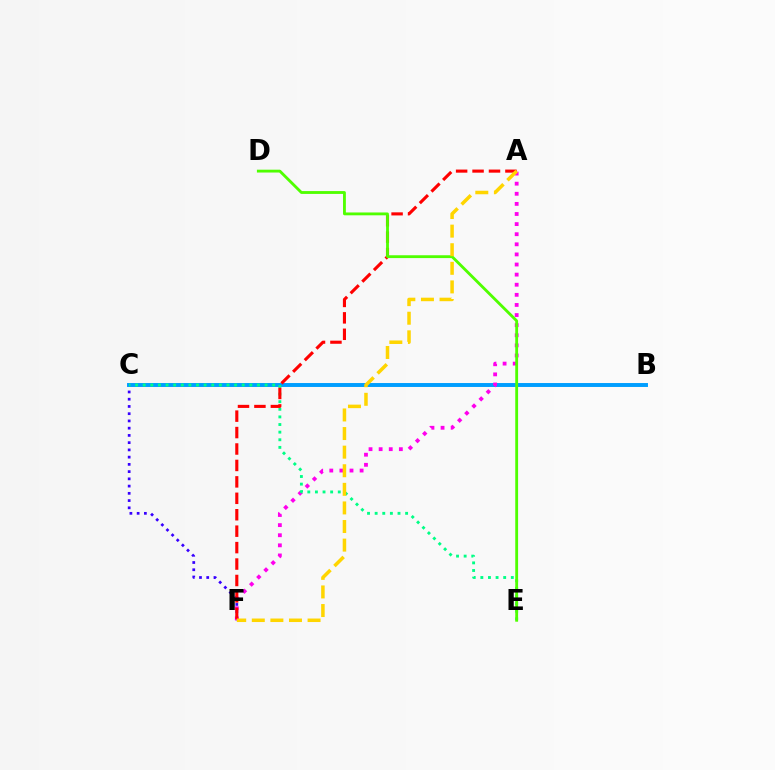{('C', 'F'): [{'color': '#3700ff', 'line_style': 'dotted', 'thickness': 1.97}], ('B', 'C'): [{'color': '#009eff', 'line_style': 'solid', 'thickness': 2.83}], ('A', 'F'): [{'color': '#ff00ed', 'line_style': 'dotted', 'thickness': 2.75}, {'color': '#ff0000', 'line_style': 'dashed', 'thickness': 2.23}, {'color': '#ffd500', 'line_style': 'dashed', 'thickness': 2.53}], ('C', 'E'): [{'color': '#00ff86', 'line_style': 'dotted', 'thickness': 2.07}], ('D', 'E'): [{'color': '#4fff00', 'line_style': 'solid', 'thickness': 2.04}]}